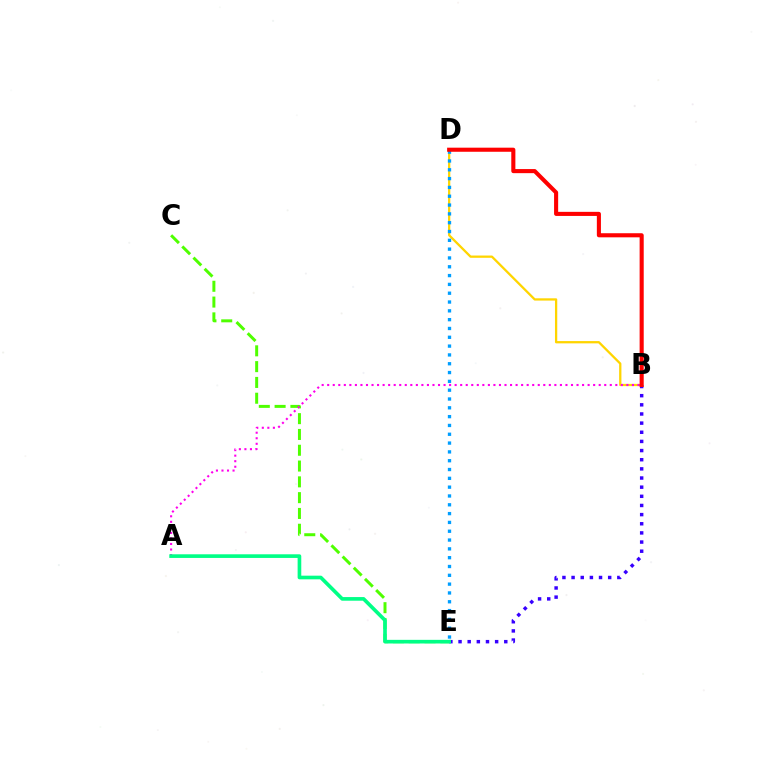{('B', 'D'): [{'color': '#ffd500', 'line_style': 'solid', 'thickness': 1.64}, {'color': '#ff0000', 'line_style': 'solid', 'thickness': 2.95}], ('C', 'E'): [{'color': '#4fff00', 'line_style': 'dashed', 'thickness': 2.15}], ('A', 'B'): [{'color': '#ff00ed', 'line_style': 'dotted', 'thickness': 1.51}], ('D', 'E'): [{'color': '#009eff', 'line_style': 'dotted', 'thickness': 2.4}], ('B', 'E'): [{'color': '#3700ff', 'line_style': 'dotted', 'thickness': 2.49}], ('A', 'E'): [{'color': '#00ff86', 'line_style': 'solid', 'thickness': 2.63}]}